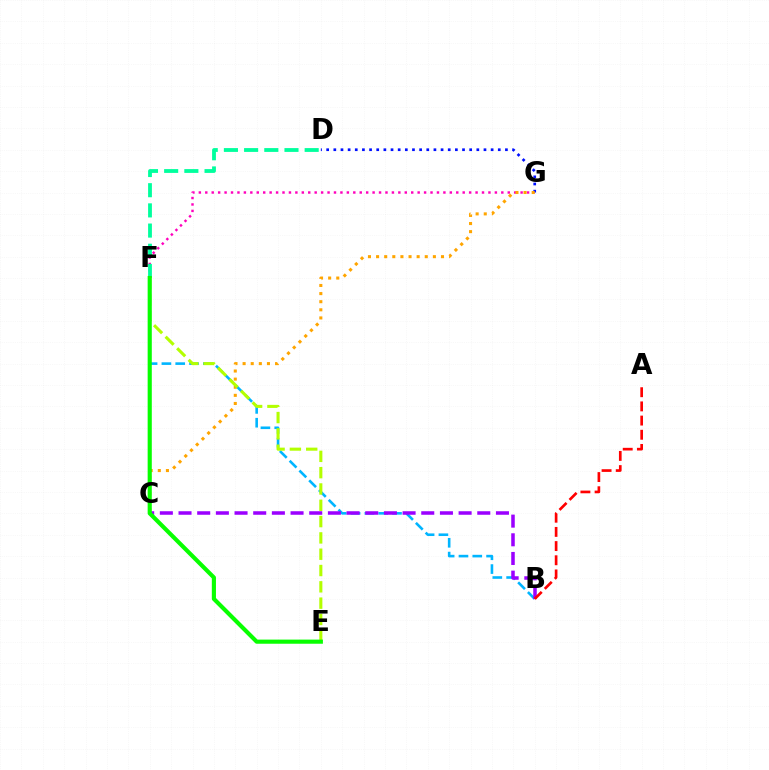{('F', 'G'): [{'color': '#ff00bd', 'line_style': 'dotted', 'thickness': 1.75}], ('D', 'G'): [{'color': '#0010ff', 'line_style': 'dotted', 'thickness': 1.94}], ('C', 'G'): [{'color': '#ffa500', 'line_style': 'dotted', 'thickness': 2.2}], ('B', 'F'): [{'color': '#00b5ff', 'line_style': 'dashed', 'thickness': 1.88}], ('B', 'C'): [{'color': '#9b00ff', 'line_style': 'dashed', 'thickness': 2.54}], ('E', 'F'): [{'color': '#b3ff00', 'line_style': 'dashed', 'thickness': 2.22}, {'color': '#08ff00', 'line_style': 'solid', 'thickness': 2.98}], ('D', 'F'): [{'color': '#00ff9d', 'line_style': 'dashed', 'thickness': 2.74}], ('A', 'B'): [{'color': '#ff0000', 'line_style': 'dashed', 'thickness': 1.93}]}